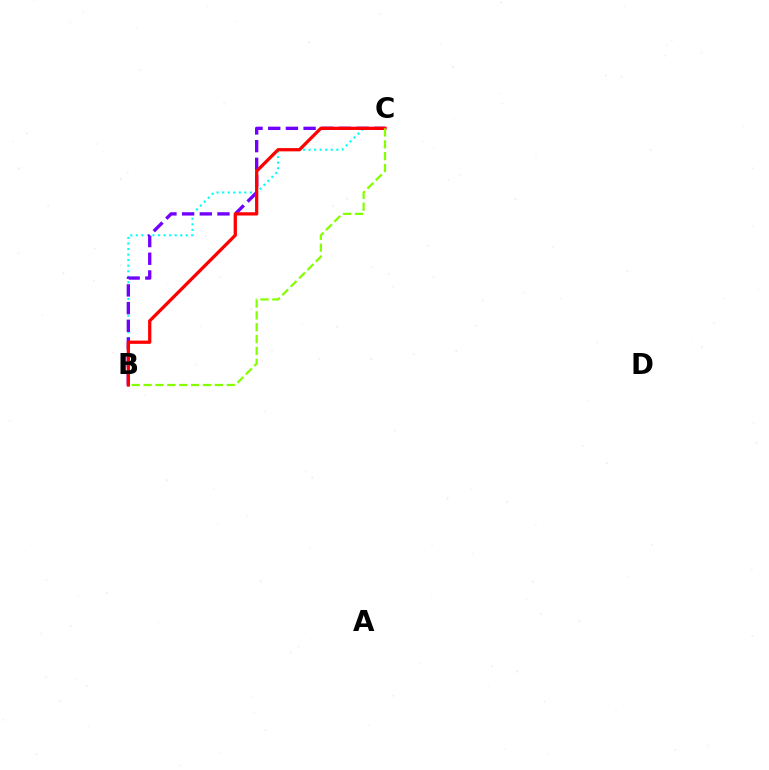{('B', 'C'): [{'color': '#00fff6', 'line_style': 'dotted', 'thickness': 1.51}, {'color': '#7200ff', 'line_style': 'dashed', 'thickness': 2.4}, {'color': '#ff0000', 'line_style': 'solid', 'thickness': 2.35}, {'color': '#84ff00', 'line_style': 'dashed', 'thickness': 1.61}]}